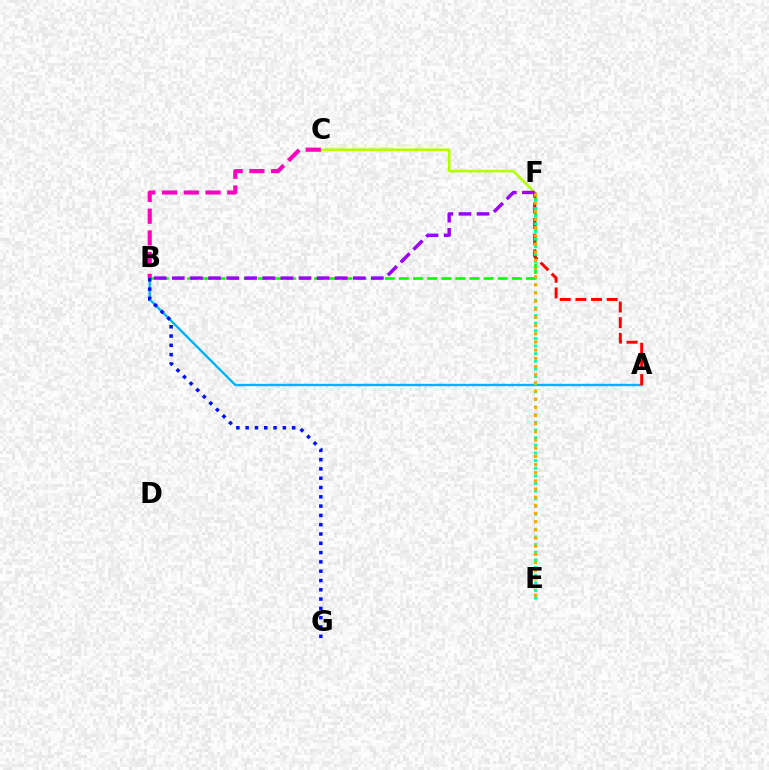{('C', 'F'): [{'color': '#b3ff00', 'line_style': 'solid', 'thickness': 1.86}], ('B', 'F'): [{'color': '#08ff00', 'line_style': 'dashed', 'thickness': 1.92}, {'color': '#9b00ff', 'line_style': 'dashed', 'thickness': 2.46}], ('A', 'B'): [{'color': '#00b5ff', 'line_style': 'solid', 'thickness': 1.71}], ('A', 'F'): [{'color': '#ff0000', 'line_style': 'dashed', 'thickness': 2.13}], ('B', 'C'): [{'color': '#ff00bd', 'line_style': 'dashed', 'thickness': 2.95}], ('E', 'F'): [{'color': '#00ff9d', 'line_style': 'dotted', 'thickness': 2.08}, {'color': '#ffa500', 'line_style': 'dotted', 'thickness': 2.22}], ('B', 'G'): [{'color': '#0010ff', 'line_style': 'dotted', 'thickness': 2.53}]}